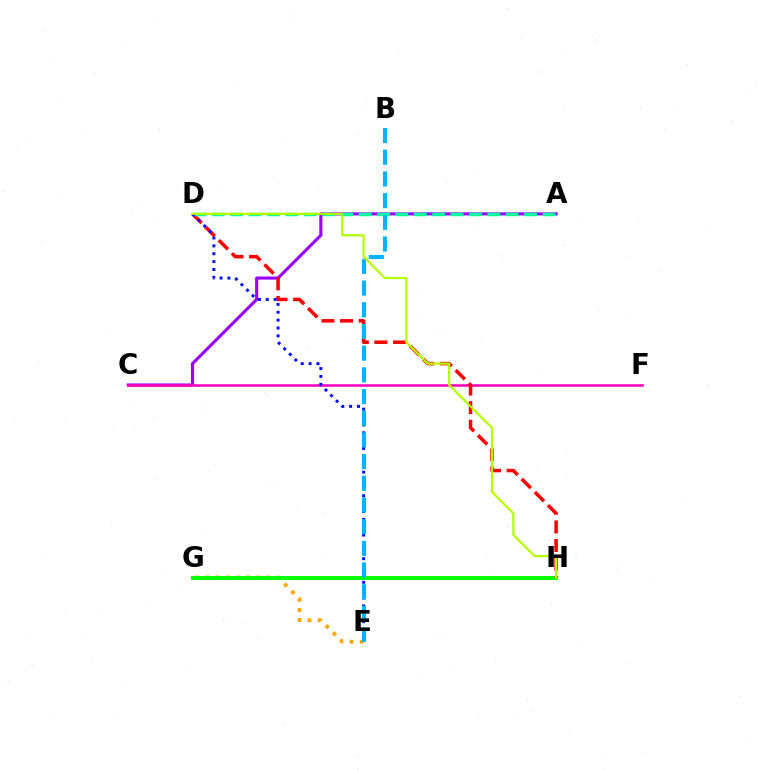{('E', 'G'): [{'color': '#ffa500', 'line_style': 'dotted', 'thickness': 2.76}], ('G', 'H'): [{'color': '#08ff00', 'line_style': 'solid', 'thickness': 2.84}], ('A', 'C'): [{'color': '#9b00ff', 'line_style': 'solid', 'thickness': 2.24}], ('C', 'F'): [{'color': '#ff00bd', 'line_style': 'solid', 'thickness': 1.84}], ('D', 'H'): [{'color': '#ff0000', 'line_style': 'dashed', 'thickness': 2.52}, {'color': '#b3ff00', 'line_style': 'solid', 'thickness': 1.58}], ('A', 'D'): [{'color': '#00ff9d', 'line_style': 'dashed', 'thickness': 2.5}], ('D', 'E'): [{'color': '#0010ff', 'line_style': 'dotted', 'thickness': 2.14}], ('B', 'E'): [{'color': '#00b5ff', 'line_style': 'dashed', 'thickness': 2.95}]}